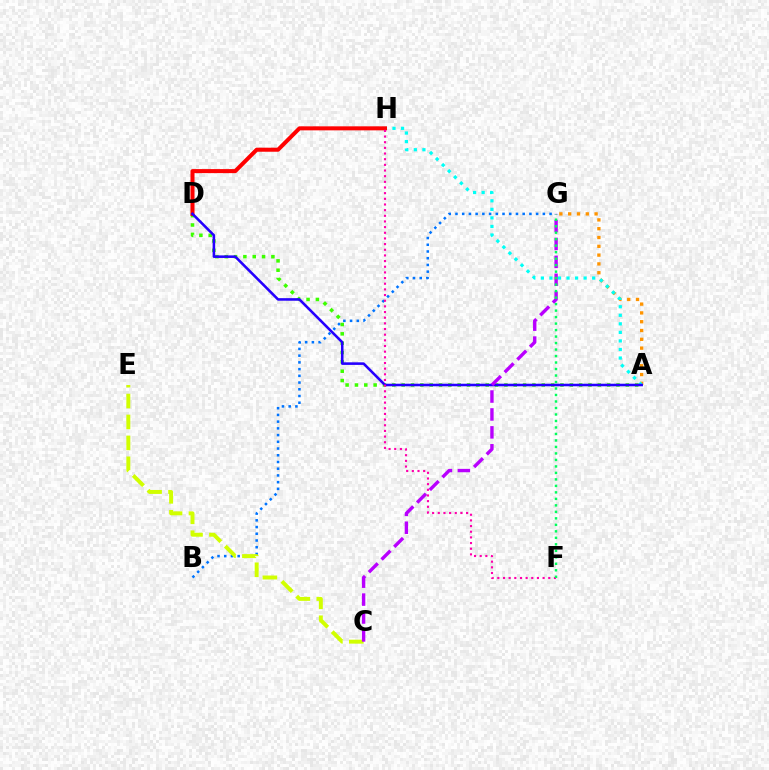{('B', 'G'): [{'color': '#0074ff', 'line_style': 'dotted', 'thickness': 1.83}], ('A', 'G'): [{'color': '#ff9400', 'line_style': 'dotted', 'thickness': 2.39}], ('A', 'H'): [{'color': '#00fff6', 'line_style': 'dotted', 'thickness': 2.32}], ('C', 'E'): [{'color': '#d1ff00', 'line_style': 'dashed', 'thickness': 2.84}], ('A', 'D'): [{'color': '#3dff00', 'line_style': 'dotted', 'thickness': 2.54}, {'color': '#2500ff', 'line_style': 'solid', 'thickness': 1.85}], ('D', 'H'): [{'color': '#ff0000', 'line_style': 'solid', 'thickness': 2.9}], ('C', 'G'): [{'color': '#b900ff', 'line_style': 'dashed', 'thickness': 2.43}], ('F', 'H'): [{'color': '#ff00ac', 'line_style': 'dotted', 'thickness': 1.54}], ('F', 'G'): [{'color': '#00ff5c', 'line_style': 'dotted', 'thickness': 1.76}]}